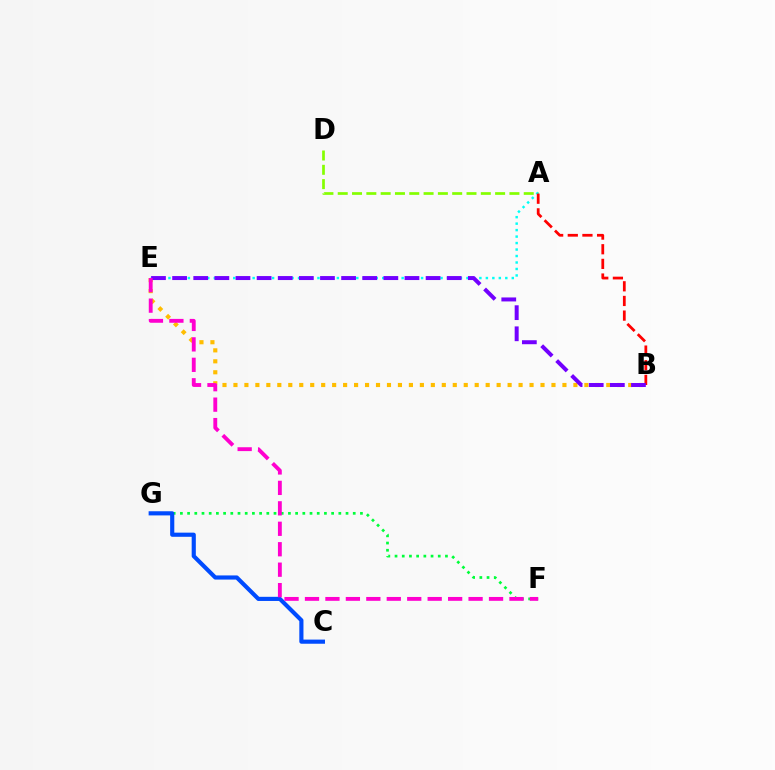{('F', 'G'): [{'color': '#00ff39', 'line_style': 'dotted', 'thickness': 1.96}], ('A', 'D'): [{'color': '#84ff00', 'line_style': 'dashed', 'thickness': 1.94}], ('B', 'E'): [{'color': '#ffbd00', 'line_style': 'dotted', 'thickness': 2.98}, {'color': '#7200ff', 'line_style': 'dashed', 'thickness': 2.87}], ('C', 'G'): [{'color': '#004bff', 'line_style': 'solid', 'thickness': 2.99}], ('A', 'E'): [{'color': '#00fff6', 'line_style': 'dotted', 'thickness': 1.76}], ('A', 'B'): [{'color': '#ff0000', 'line_style': 'dashed', 'thickness': 1.99}], ('E', 'F'): [{'color': '#ff00cf', 'line_style': 'dashed', 'thickness': 2.78}]}